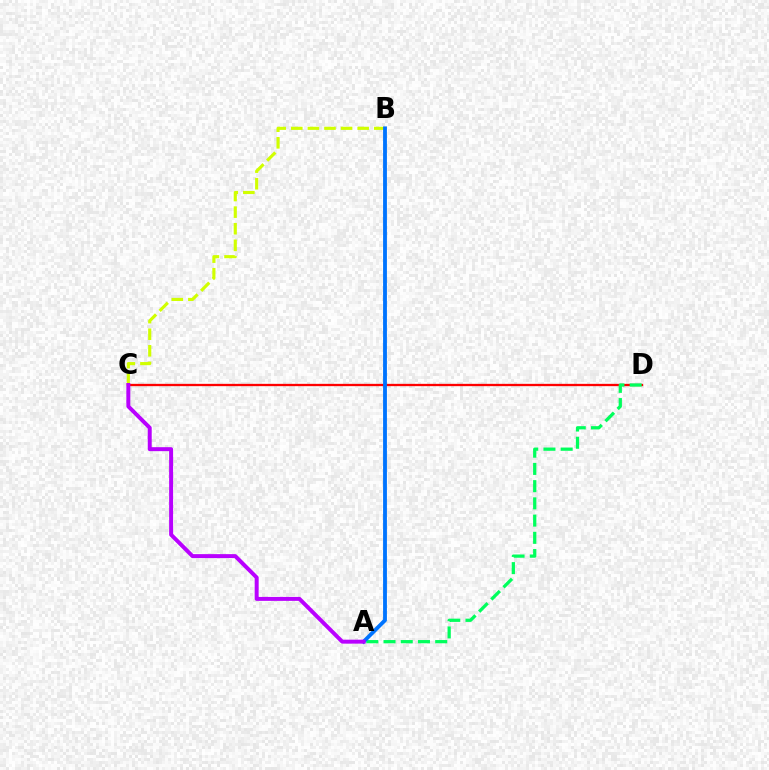{('B', 'C'): [{'color': '#d1ff00', 'line_style': 'dashed', 'thickness': 2.25}], ('C', 'D'): [{'color': '#ff0000', 'line_style': 'solid', 'thickness': 1.66}], ('A', 'D'): [{'color': '#00ff5c', 'line_style': 'dashed', 'thickness': 2.34}], ('A', 'B'): [{'color': '#0074ff', 'line_style': 'solid', 'thickness': 2.76}], ('A', 'C'): [{'color': '#b900ff', 'line_style': 'solid', 'thickness': 2.86}]}